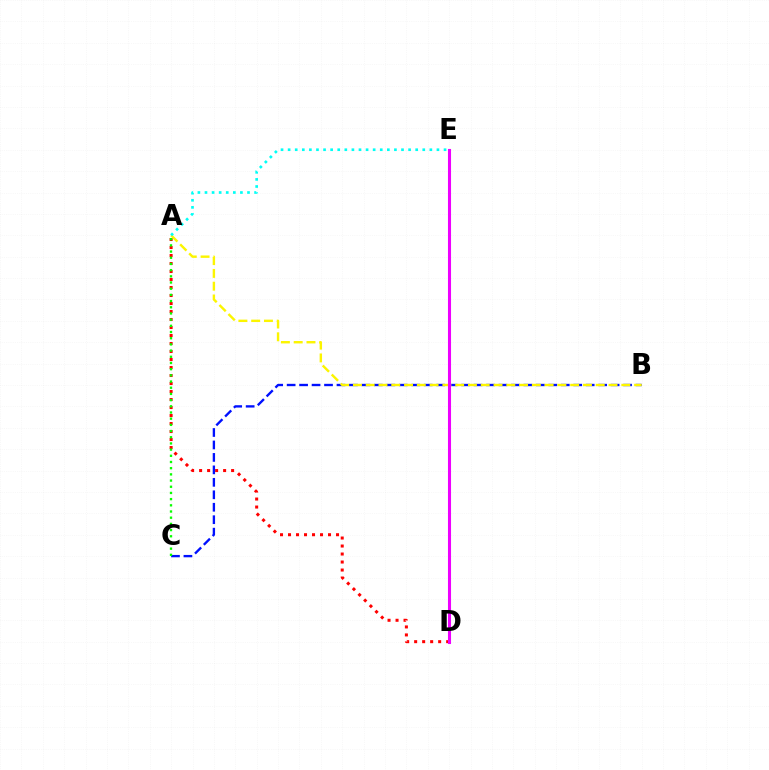{('A', 'D'): [{'color': '#ff0000', 'line_style': 'dotted', 'thickness': 2.17}], ('B', 'C'): [{'color': '#0010ff', 'line_style': 'dashed', 'thickness': 1.69}], ('A', 'B'): [{'color': '#fcf500', 'line_style': 'dashed', 'thickness': 1.74}], ('D', 'E'): [{'color': '#ee00ff', 'line_style': 'solid', 'thickness': 2.21}], ('A', 'E'): [{'color': '#00fff6', 'line_style': 'dotted', 'thickness': 1.93}], ('A', 'C'): [{'color': '#08ff00', 'line_style': 'dotted', 'thickness': 1.68}]}